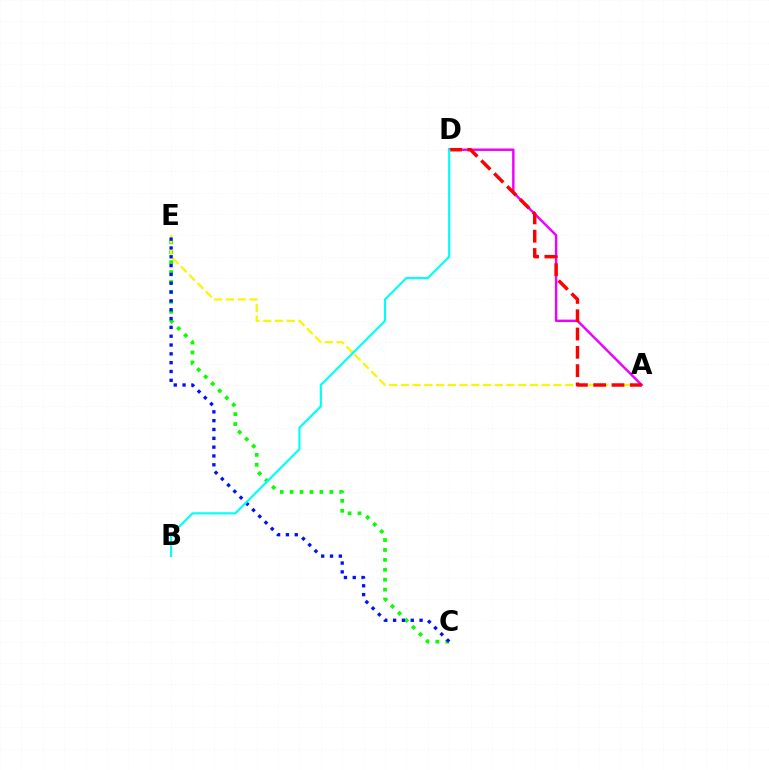{('C', 'E'): [{'color': '#08ff00', 'line_style': 'dotted', 'thickness': 2.69}, {'color': '#0010ff', 'line_style': 'dotted', 'thickness': 2.4}], ('A', 'E'): [{'color': '#fcf500', 'line_style': 'dashed', 'thickness': 1.59}], ('A', 'D'): [{'color': '#ee00ff', 'line_style': 'solid', 'thickness': 1.75}, {'color': '#ff0000', 'line_style': 'dashed', 'thickness': 2.49}], ('B', 'D'): [{'color': '#00fff6', 'line_style': 'solid', 'thickness': 1.56}]}